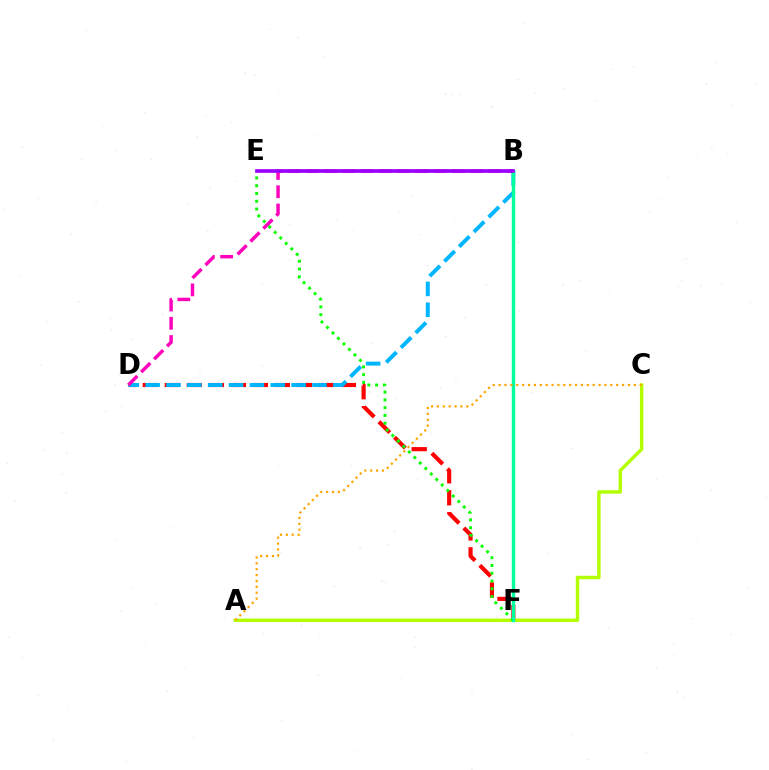{('D', 'F'): [{'color': '#ff0000', 'line_style': 'dashed', 'thickness': 2.99}], ('A', 'C'): [{'color': '#b3ff00', 'line_style': 'solid', 'thickness': 2.48}, {'color': '#ffa500', 'line_style': 'dotted', 'thickness': 1.6}], ('B', 'D'): [{'color': '#00b5ff', 'line_style': 'dashed', 'thickness': 2.83}, {'color': '#ff00bd', 'line_style': 'dashed', 'thickness': 2.48}], ('B', 'F'): [{'color': '#0010ff', 'line_style': 'dashed', 'thickness': 2.13}, {'color': '#00ff9d', 'line_style': 'solid', 'thickness': 2.44}], ('E', 'F'): [{'color': '#08ff00', 'line_style': 'dotted', 'thickness': 2.11}], ('B', 'E'): [{'color': '#9b00ff', 'line_style': 'solid', 'thickness': 2.65}]}